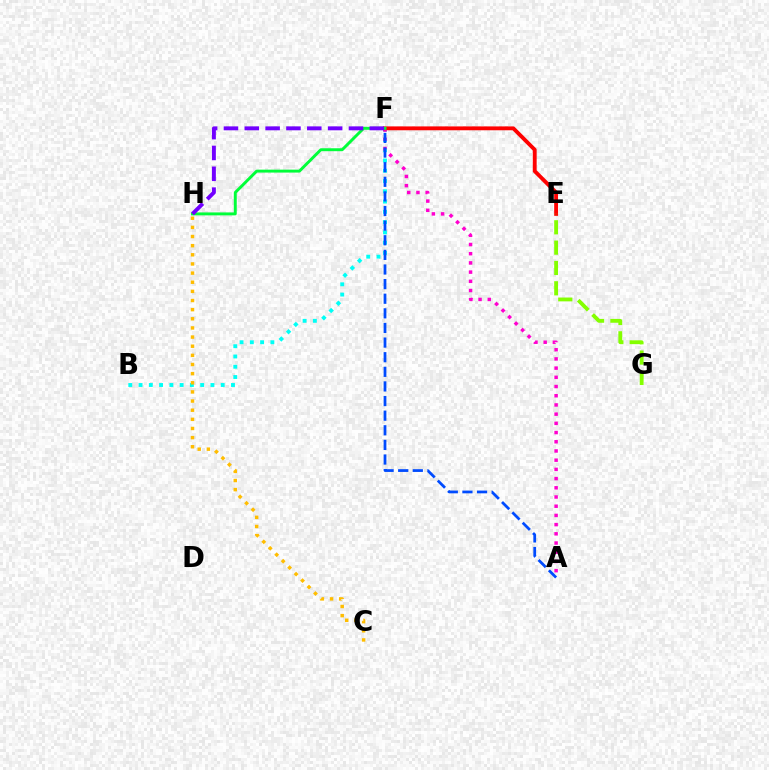{('B', 'F'): [{'color': '#00fff6', 'line_style': 'dotted', 'thickness': 2.79}], ('A', 'F'): [{'color': '#ff00cf', 'line_style': 'dotted', 'thickness': 2.5}, {'color': '#004bff', 'line_style': 'dashed', 'thickness': 1.99}], ('E', 'F'): [{'color': '#ff0000', 'line_style': 'solid', 'thickness': 2.78}], ('F', 'H'): [{'color': '#00ff39', 'line_style': 'solid', 'thickness': 2.11}, {'color': '#7200ff', 'line_style': 'dashed', 'thickness': 2.83}], ('C', 'H'): [{'color': '#ffbd00', 'line_style': 'dotted', 'thickness': 2.48}], ('E', 'G'): [{'color': '#84ff00', 'line_style': 'dashed', 'thickness': 2.76}]}